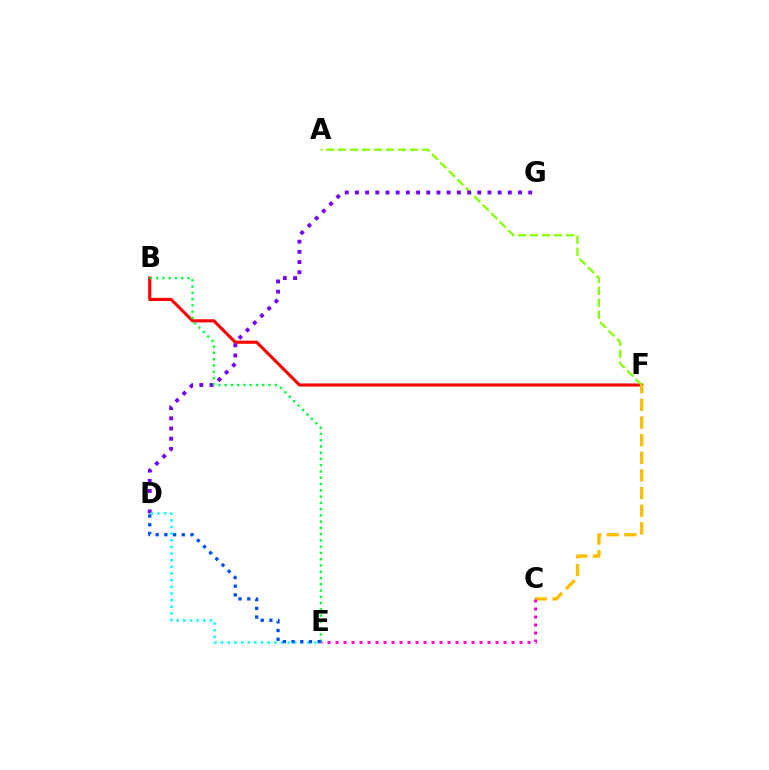{('B', 'F'): [{'color': '#ff0000', 'line_style': 'solid', 'thickness': 2.25}], ('A', 'F'): [{'color': '#84ff00', 'line_style': 'dashed', 'thickness': 1.63}], ('D', 'G'): [{'color': '#7200ff', 'line_style': 'dotted', 'thickness': 2.77}], ('C', 'F'): [{'color': '#ffbd00', 'line_style': 'dashed', 'thickness': 2.4}], ('D', 'E'): [{'color': '#00fff6', 'line_style': 'dotted', 'thickness': 1.81}, {'color': '#004bff', 'line_style': 'dotted', 'thickness': 2.37}], ('B', 'E'): [{'color': '#00ff39', 'line_style': 'dotted', 'thickness': 1.7}], ('C', 'E'): [{'color': '#ff00cf', 'line_style': 'dotted', 'thickness': 2.17}]}